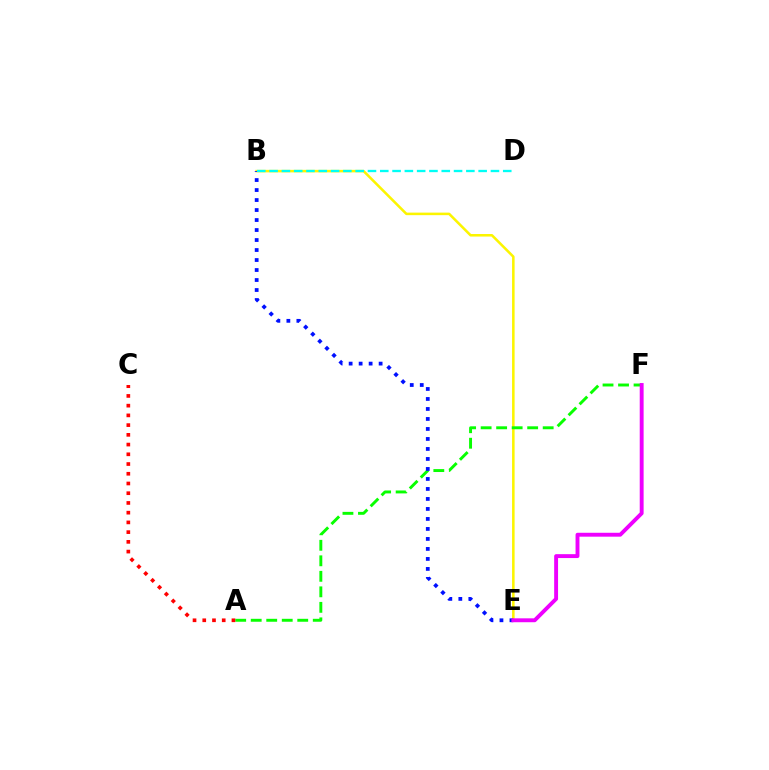{('B', 'E'): [{'color': '#fcf500', 'line_style': 'solid', 'thickness': 1.83}, {'color': '#0010ff', 'line_style': 'dotted', 'thickness': 2.72}], ('A', 'F'): [{'color': '#08ff00', 'line_style': 'dashed', 'thickness': 2.11}], ('A', 'C'): [{'color': '#ff0000', 'line_style': 'dotted', 'thickness': 2.64}], ('E', 'F'): [{'color': '#ee00ff', 'line_style': 'solid', 'thickness': 2.81}], ('B', 'D'): [{'color': '#00fff6', 'line_style': 'dashed', 'thickness': 1.67}]}